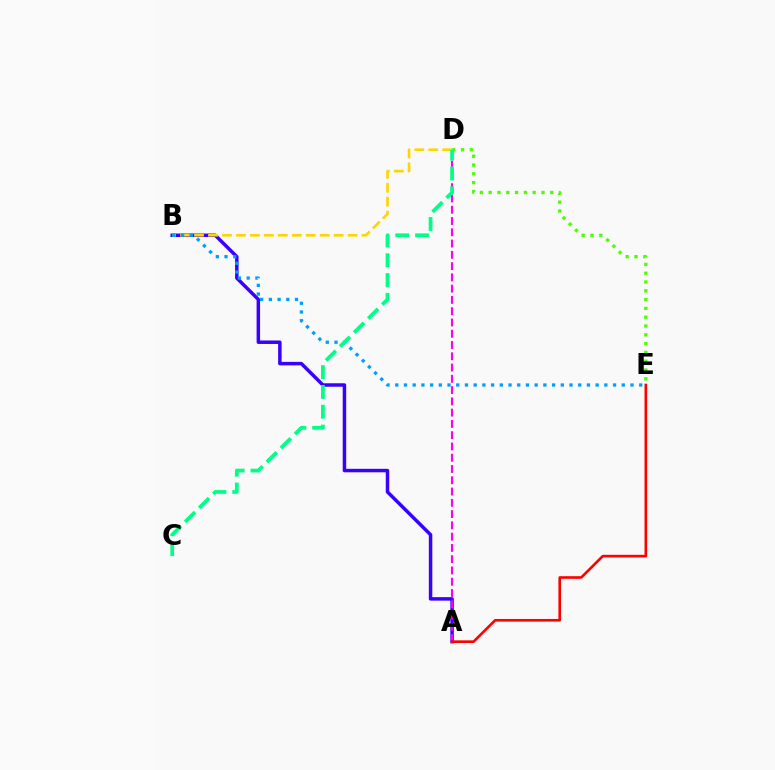{('A', 'B'): [{'color': '#3700ff', 'line_style': 'solid', 'thickness': 2.5}], ('B', 'D'): [{'color': '#ffd500', 'line_style': 'dashed', 'thickness': 1.9}], ('A', 'D'): [{'color': '#ff00ed', 'line_style': 'dashed', 'thickness': 1.53}], ('B', 'E'): [{'color': '#009eff', 'line_style': 'dotted', 'thickness': 2.37}], ('D', 'E'): [{'color': '#4fff00', 'line_style': 'dotted', 'thickness': 2.39}], ('C', 'D'): [{'color': '#00ff86', 'line_style': 'dashed', 'thickness': 2.69}], ('A', 'E'): [{'color': '#ff0000', 'line_style': 'solid', 'thickness': 1.89}]}